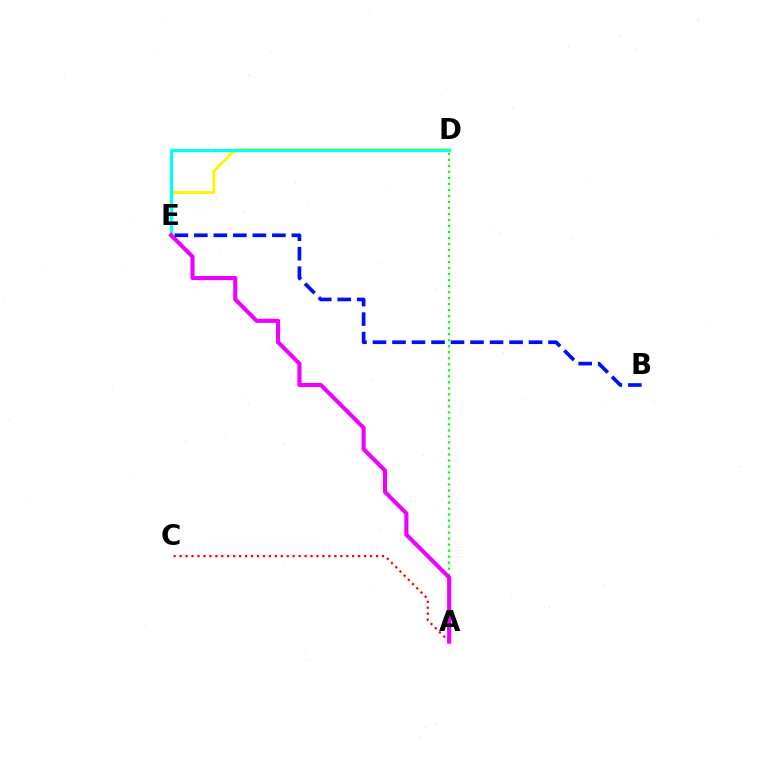{('A', 'C'): [{'color': '#ff0000', 'line_style': 'dotted', 'thickness': 1.62}], ('D', 'E'): [{'color': '#fcf500', 'line_style': 'solid', 'thickness': 2.08}, {'color': '#00fff6', 'line_style': 'solid', 'thickness': 2.31}], ('B', 'E'): [{'color': '#0010ff', 'line_style': 'dashed', 'thickness': 2.65}], ('A', 'D'): [{'color': '#08ff00', 'line_style': 'dotted', 'thickness': 1.63}], ('A', 'E'): [{'color': '#ee00ff', 'line_style': 'solid', 'thickness': 2.95}]}